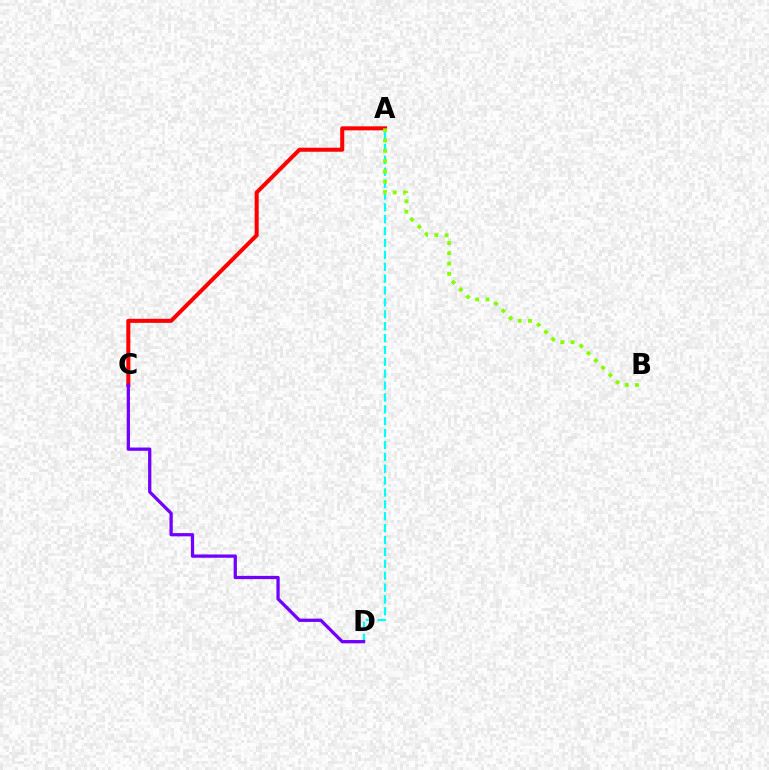{('A', 'D'): [{'color': '#00fff6', 'line_style': 'dashed', 'thickness': 1.61}], ('A', 'C'): [{'color': '#ff0000', 'line_style': 'solid', 'thickness': 2.9}], ('A', 'B'): [{'color': '#84ff00', 'line_style': 'dotted', 'thickness': 2.79}], ('C', 'D'): [{'color': '#7200ff', 'line_style': 'solid', 'thickness': 2.35}]}